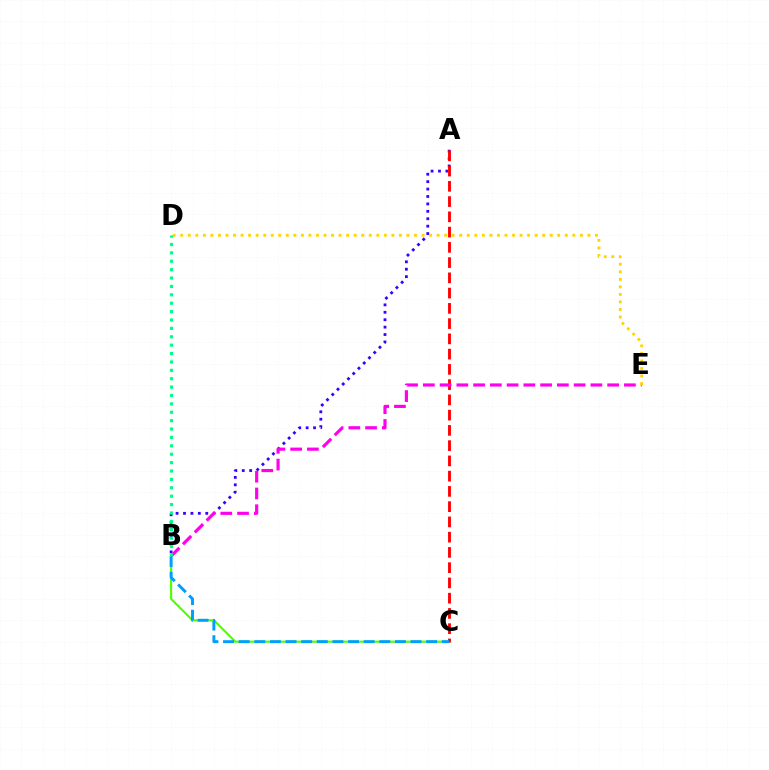{('A', 'B'): [{'color': '#3700ff', 'line_style': 'dotted', 'thickness': 2.02}], ('B', 'C'): [{'color': '#4fff00', 'line_style': 'solid', 'thickness': 1.52}, {'color': '#009eff', 'line_style': 'dashed', 'thickness': 2.12}], ('A', 'C'): [{'color': '#ff0000', 'line_style': 'dashed', 'thickness': 2.07}], ('B', 'E'): [{'color': '#ff00ed', 'line_style': 'dashed', 'thickness': 2.28}], ('D', 'E'): [{'color': '#ffd500', 'line_style': 'dotted', 'thickness': 2.05}], ('B', 'D'): [{'color': '#00ff86', 'line_style': 'dotted', 'thickness': 2.28}]}